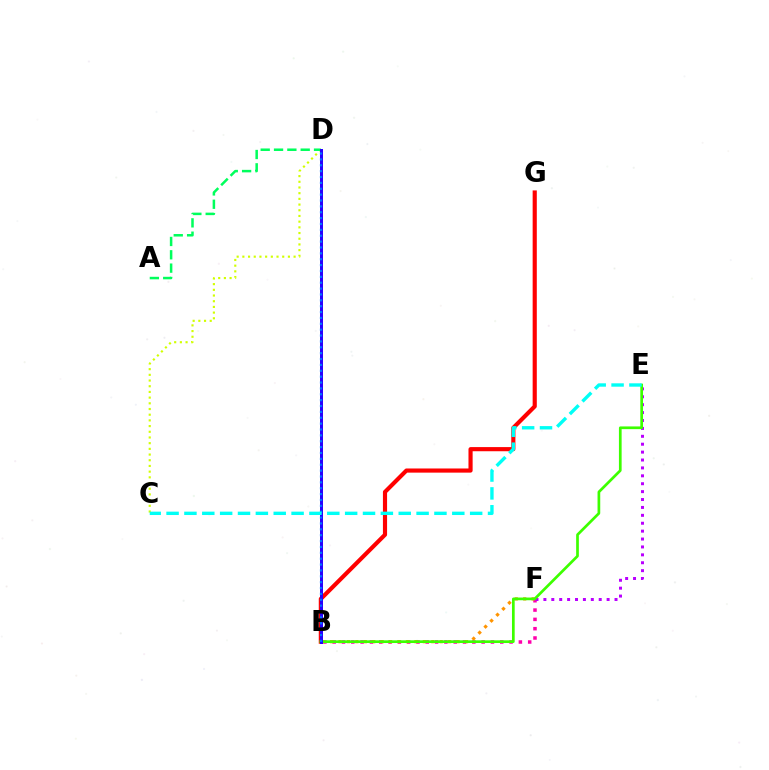{('B', 'F'): [{'color': '#ff00ac', 'line_style': 'dotted', 'thickness': 2.53}, {'color': '#ff9400', 'line_style': 'dotted', 'thickness': 2.29}], ('B', 'G'): [{'color': '#ff0000', 'line_style': 'solid', 'thickness': 2.99}], ('E', 'F'): [{'color': '#b900ff', 'line_style': 'dotted', 'thickness': 2.15}], ('C', 'D'): [{'color': '#d1ff00', 'line_style': 'dotted', 'thickness': 1.55}], ('A', 'D'): [{'color': '#00ff5c', 'line_style': 'dashed', 'thickness': 1.81}], ('B', 'E'): [{'color': '#3dff00', 'line_style': 'solid', 'thickness': 1.94}], ('B', 'D'): [{'color': '#2500ff', 'line_style': 'solid', 'thickness': 2.14}, {'color': '#0074ff', 'line_style': 'dotted', 'thickness': 1.6}], ('C', 'E'): [{'color': '#00fff6', 'line_style': 'dashed', 'thickness': 2.43}]}